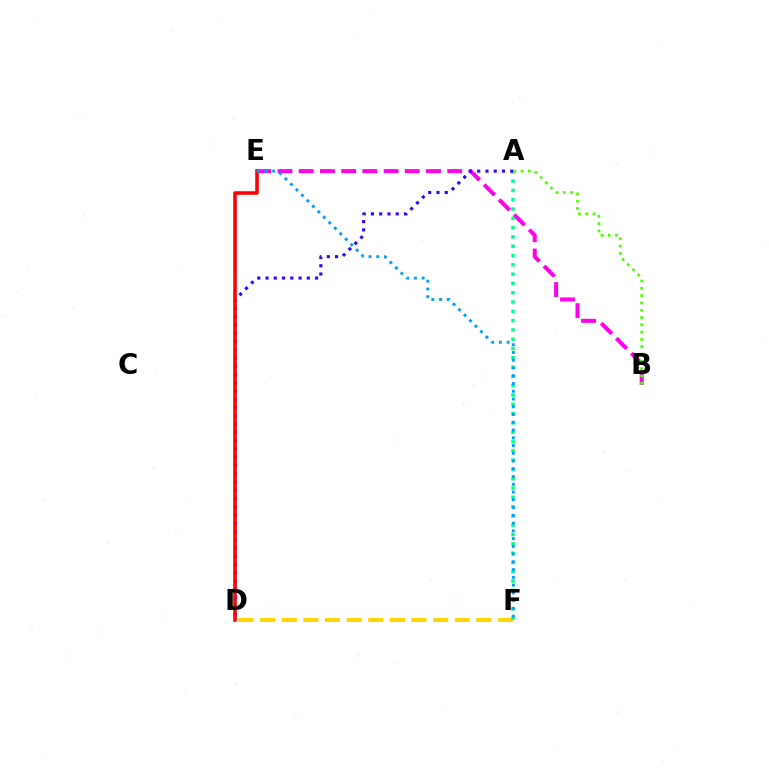{('D', 'F'): [{'color': '#ffd500', 'line_style': 'dashed', 'thickness': 2.94}], ('B', 'E'): [{'color': '#ff00ed', 'line_style': 'dashed', 'thickness': 2.88}], ('A', 'F'): [{'color': '#00ff86', 'line_style': 'dotted', 'thickness': 2.53}], ('A', 'D'): [{'color': '#3700ff', 'line_style': 'dotted', 'thickness': 2.25}], ('D', 'E'): [{'color': '#ff0000', 'line_style': 'solid', 'thickness': 2.56}], ('A', 'B'): [{'color': '#4fff00', 'line_style': 'dotted', 'thickness': 1.98}], ('E', 'F'): [{'color': '#009eff', 'line_style': 'dotted', 'thickness': 2.11}]}